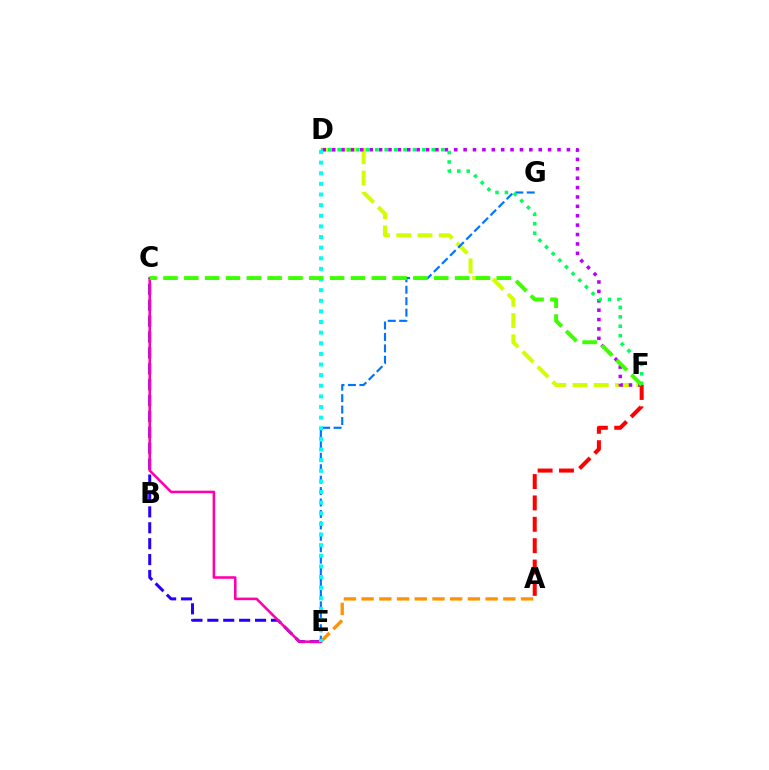{('C', 'E'): [{'color': '#2500ff', 'line_style': 'dashed', 'thickness': 2.16}, {'color': '#ff00ac', 'line_style': 'solid', 'thickness': 1.85}], ('D', 'F'): [{'color': '#d1ff00', 'line_style': 'dashed', 'thickness': 2.88}, {'color': '#b900ff', 'line_style': 'dotted', 'thickness': 2.55}, {'color': '#00ff5c', 'line_style': 'dotted', 'thickness': 2.56}], ('A', 'E'): [{'color': '#ff9400', 'line_style': 'dashed', 'thickness': 2.41}], ('E', 'G'): [{'color': '#0074ff', 'line_style': 'dashed', 'thickness': 1.55}], ('A', 'F'): [{'color': '#ff0000', 'line_style': 'dashed', 'thickness': 2.9}], ('D', 'E'): [{'color': '#00fff6', 'line_style': 'dotted', 'thickness': 2.89}], ('C', 'F'): [{'color': '#3dff00', 'line_style': 'dashed', 'thickness': 2.83}]}